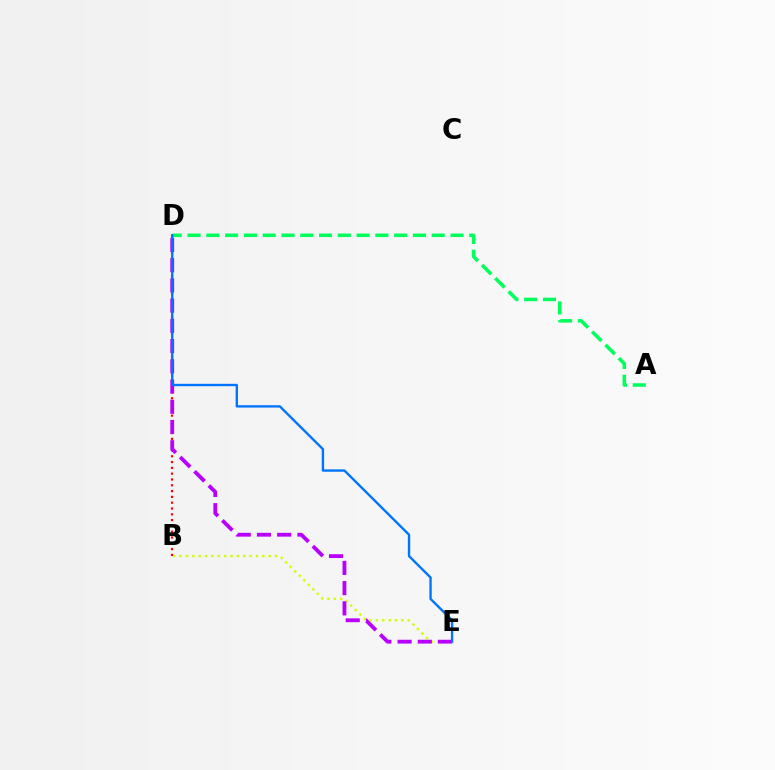{('B', 'E'): [{'color': '#d1ff00', 'line_style': 'dotted', 'thickness': 1.73}], ('B', 'D'): [{'color': '#ff0000', 'line_style': 'dotted', 'thickness': 1.58}], ('D', 'E'): [{'color': '#b900ff', 'line_style': 'dashed', 'thickness': 2.75}, {'color': '#0074ff', 'line_style': 'solid', 'thickness': 1.7}], ('A', 'D'): [{'color': '#00ff5c', 'line_style': 'dashed', 'thickness': 2.55}]}